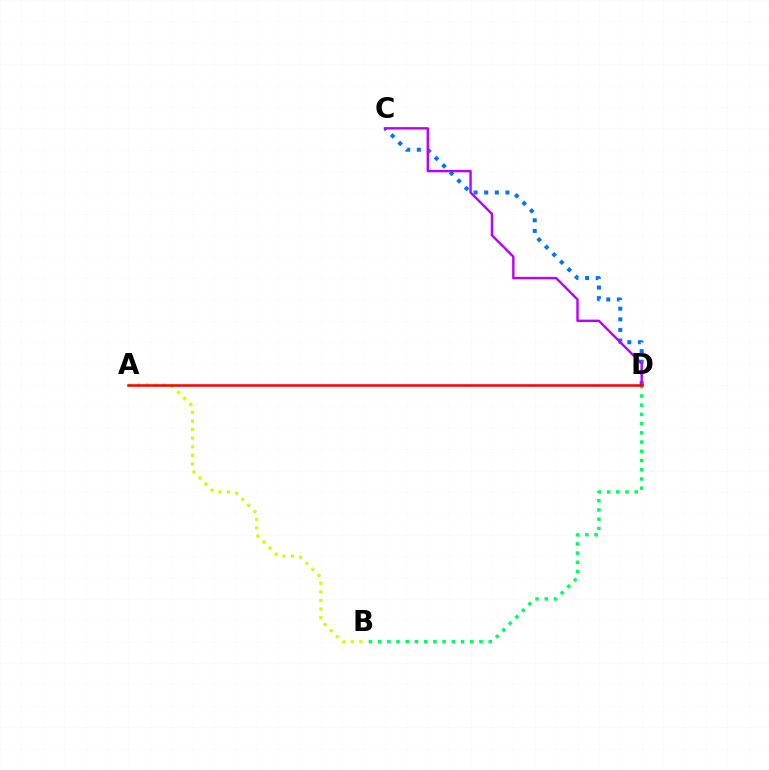{('B', 'D'): [{'color': '#00ff5c', 'line_style': 'dotted', 'thickness': 2.51}], ('C', 'D'): [{'color': '#0074ff', 'line_style': 'dotted', 'thickness': 2.89}, {'color': '#b900ff', 'line_style': 'solid', 'thickness': 1.73}], ('A', 'B'): [{'color': '#d1ff00', 'line_style': 'dotted', 'thickness': 2.33}], ('A', 'D'): [{'color': '#ff0000', 'line_style': 'solid', 'thickness': 1.84}]}